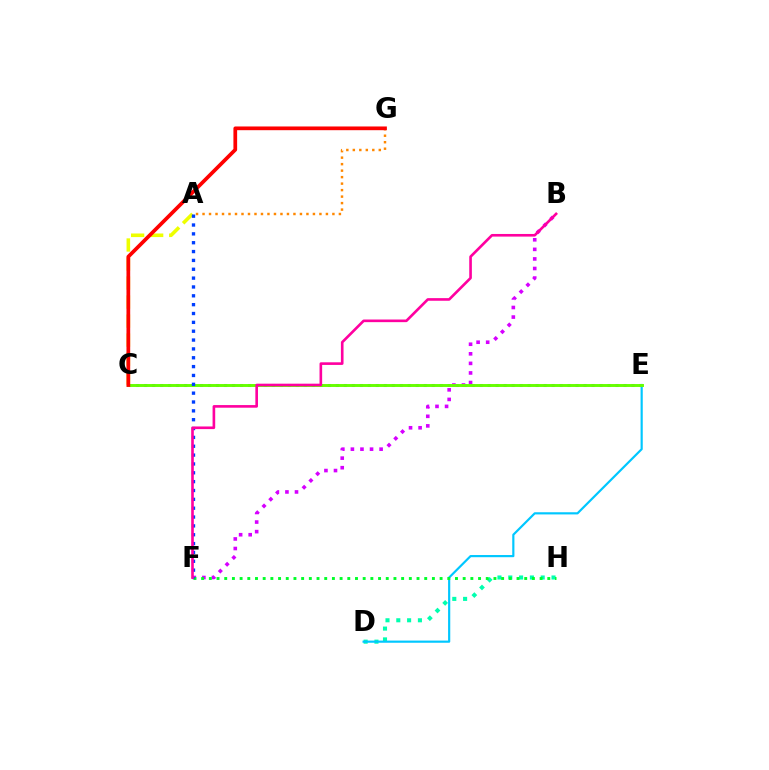{('D', 'H'): [{'color': '#00ffaf', 'line_style': 'dotted', 'thickness': 2.94}], ('C', 'E'): [{'color': '#4f00ff', 'line_style': 'dotted', 'thickness': 2.17}, {'color': '#66ff00', 'line_style': 'solid', 'thickness': 2.1}], ('B', 'F'): [{'color': '#d600ff', 'line_style': 'dotted', 'thickness': 2.6}, {'color': '#ff00a0', 'line_style': 'solid', 'thickness': 1.89}], ('A', 'C'): [{'color': '#eeff00', 'line_style': 'dashed', 'thickness': 2.58}], ('D', 'E'): [{'color': '#00c7ff', 'line_style': 'solid', 'thickness': 1.57}], ('A', 'G'): [{'color': '#ff8800', 'line_style': 'dotted', 'thickness': 1.76}], ('C', 'G'): [{'color': '#ff0000', 'line_style': 'solid', 'thickness': 2.68}], ('F', 'H'): [{'color': '#00ff27', 'line_style': 'dotted', 'thickness': 2.09}], ('A', 'F'): [{'color': '#003fff', 'line_style': 'dotted', 'thickness': 2.4}]}